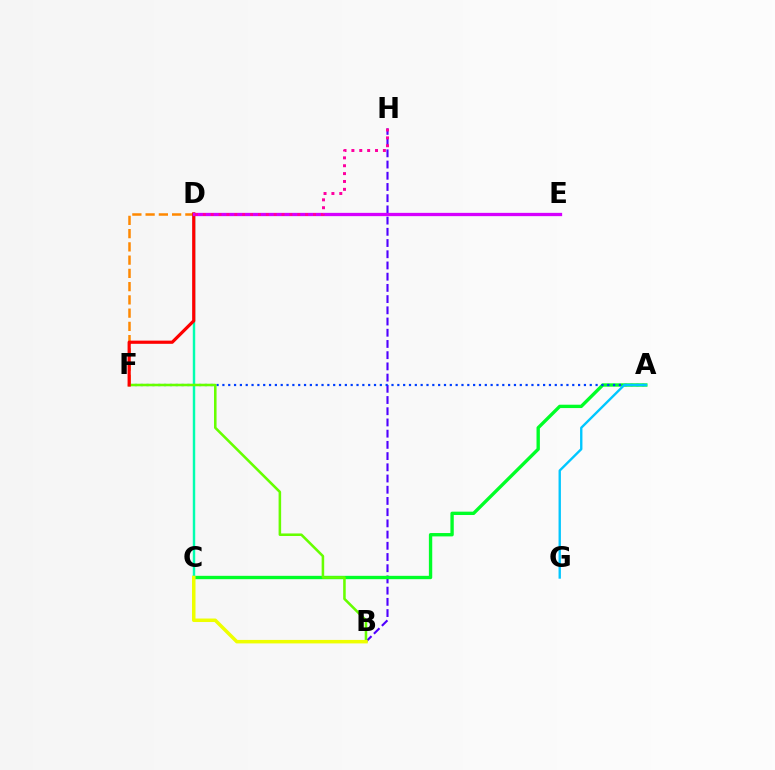{('B', 'H'): [{'color': '#4f00ff', 'line_style': 'dashed', 'thickness': 1.52}], ('A', 'C'): [{'color': '#00ff27', 'line_style': 'solid', 'thickness': 2.42}], ('A', 'F'): [{'color': '#003fff', 'line_style': 'dotted', 'thickness': 1.58}], ('D', 'F'): [{'color': '#ff8800', 'line_style': 'dashed', 'thickness': 1.8}, {'color': '#ff0000', 'line_style': 'solid', 'thickness': 2.3}], ('A', 'G'): [{'color': '#00c7ff', 'line_style': 'solid', 'thickness': 1.7}], ('C', 'D'): [{'color': '#00ffaf', 'line_style': 'solid', 'thickness': 1.75}], ('B', 'F'): [{'color': '#66ff00', 'line_style': 'solid', 'thickness': 1.84}], ('D', 'E'): [{'color': '#d600ff', 'line_style': 'solid', 'thickness': 2.36}], ('D', 'H'): [{'color': '#ff00a0', 'line_style': 'dotted', 'thickness': 2.14}], ('B', 'C'): [{'color': '#eeff00', 'line_style': 'solid', 'thickness': 2.51}]}